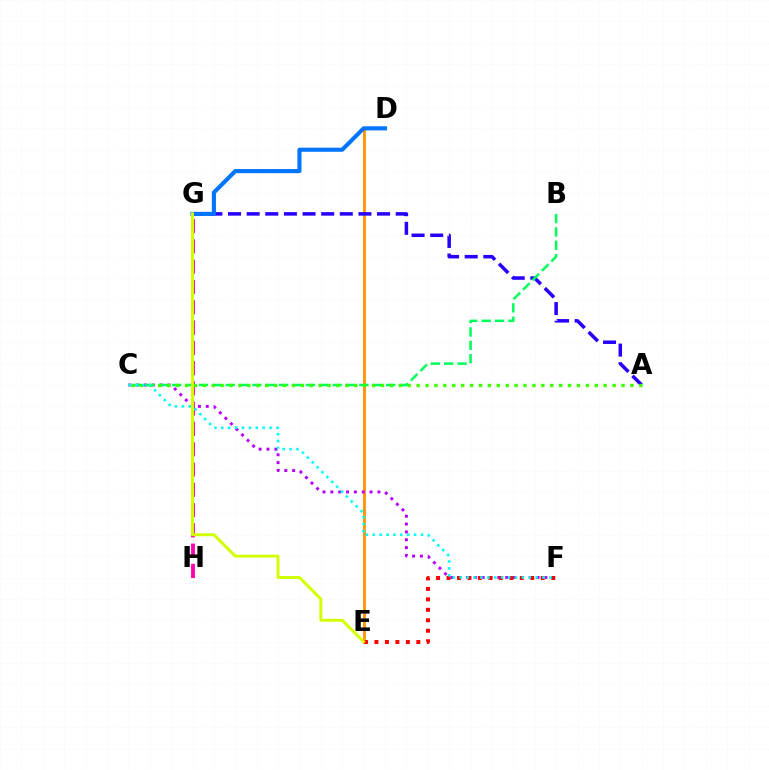{('D', 'E'): [{'color': '#ff9400', 'line_style': 'solid', 'thickness': 2.05}], ('A', 'G'): [{'color': '#2500ff', 'line_style': 'dashed', 'thickness': 2.53}], ('C', 'F'): [{'color': '#b900ff', 'line_style': 'dotted', 'thickness': 2.13}, {'color': '#00fff6', 'line_style': 'dotted', 'thickness': 1.87}], ('B', 'C'): [{'color': '#00ff5c', 'line_style': 'dashed', 'thickness': 1.82}], ('G', 'H'): [{'color': '#ff00ac', 'line_style': 'dashed', 'thickness': 2.76}], ('A', 'C'): [{'color': '#3dff00', 'line_style': 'dotted', 'thickness': 2.42}], ('E', 'F'): [{'color': '#ff0000', 'line_style': 'dotted', 'thickness': 2.84}], ('D', 'G'): [{'color': '#0074ff', 'line_style': 'solid', 'thickness': 2.96}], ('E', 'G'): [{'color': '#d1ff00', 'line_style': 'solid', 'thickness': 2.13}]}